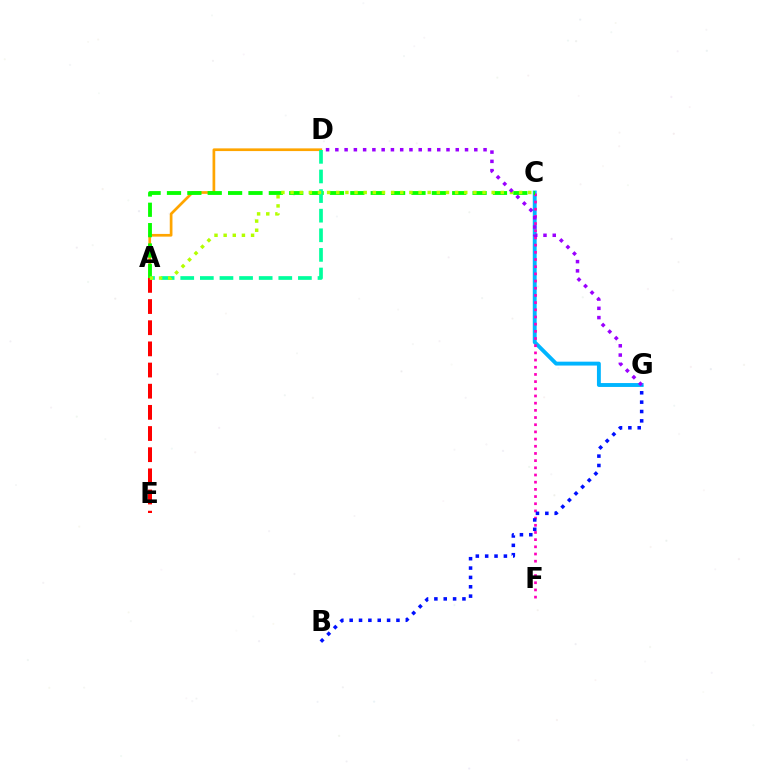{('C', 'G'): [{'color': '#00b5ff', 'line_style': 'solid', 'thickness': 2.8}], ('A', 'D'): [{'color': '#ffa500', 'line_style': 'solid', 'thickness': 1.95}, {'color': '#00ff9d', 'line_style': 'dashed', 'thickness': 2.66}], ('A', 'E'): [{'color': '#ff0000', 'line_style': 'dashed', 'thickness': 2.87}], ('C', 'F'): [{'color': '#ff00bd', 'line_style': 'dotted', 'thickness': 1.95}], ('A', 'C'): [{'color': '#08ff00', 'line_style': 'dashed', 'thickness': 2.77}, {'color': '#b3ff00', 'line_style': 'dotted', 'thickness': 2.48}], ('B', 'G'): [{'color': '#0010ff', 'line_style': 'dotted', 'thickness': 2.54}], ('D', 'G'): [{'color': '#9b00ff', 'line_style': 'dotted', 'thickness': 2.52}]}